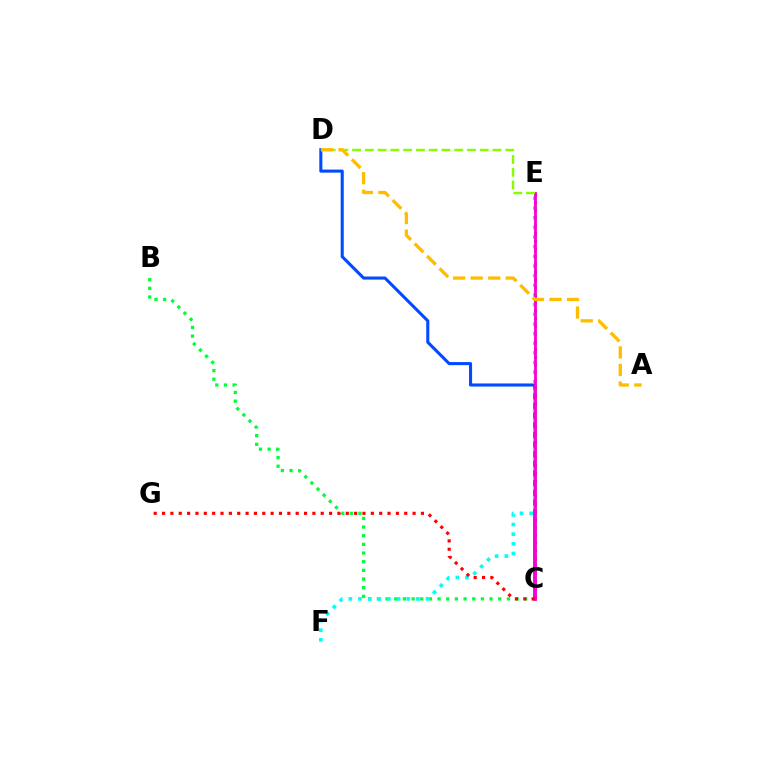{('B', 'C'): [{'color': '#00ff39', 'line_style': 'dotted', 'thickness': 2.35}], ('C', 'D'): [{'color': '#004bff', 'line_style': 'solid', 'thickness': 2.21}], ('C', 'E'): [{'color': '#7200ff', 'line_style': 'dotted', 'thickness': 2.1}, {'color': '#ff00cf', 'line_style': 'solid', 'thickness': 2.02}], ('E', 'F'): [{'color': '#00fff6', 'line_style': 'dotted', 'thickness': 2.62}], ('D', 'E'): [{'color': '#84ff00', 'line_style': 'dashed', 'thickness': 1.73}], ('C', 'G'): [{'color': '#ff0000', 'line_style': 'dotted', 'thickness': 2.27}], ('A', 'D'): [{'color': '#ffbd00', 'line_style': 'dashed', 'thickness': 2.38}]}